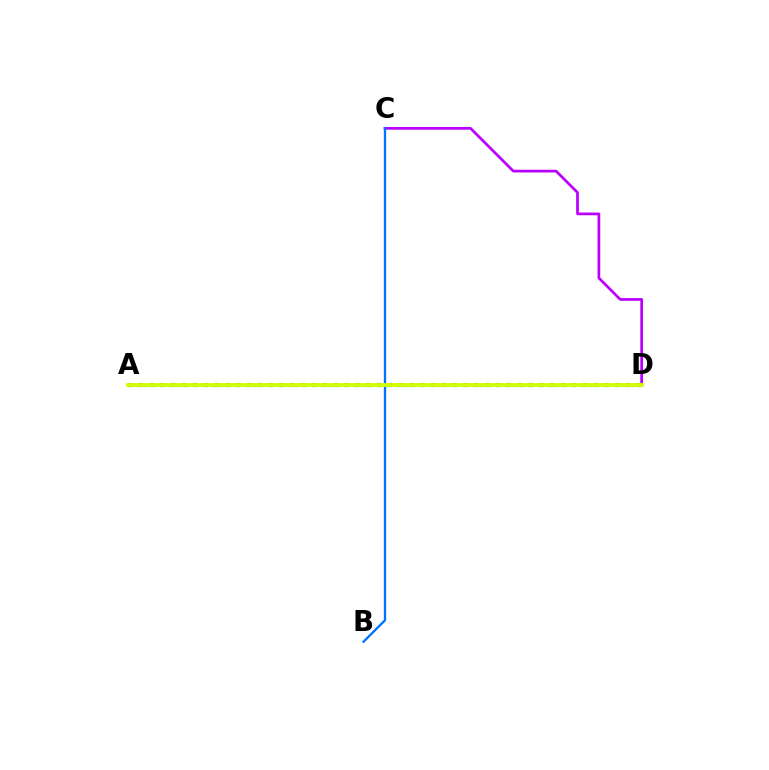{('C', 'D'): [{'color': '#b900ff', 'line_style': 'solid', 'thickness': 1.96}], ('A', 'D'): [{'color': '#ff0000', 'line_style': 'dotted', 'thickness': 2.94}, {'color': '#00ff5c', 'line_style': 'dotted', 'thickness': 2.28}, {'color': '#d1ff00', 'line_style': 'solid', 'thickness': 2.76}], ('B', 'C'): [{'color': '#0074ff', 'line_style': 'solid', 'thickness': 1.67}]}